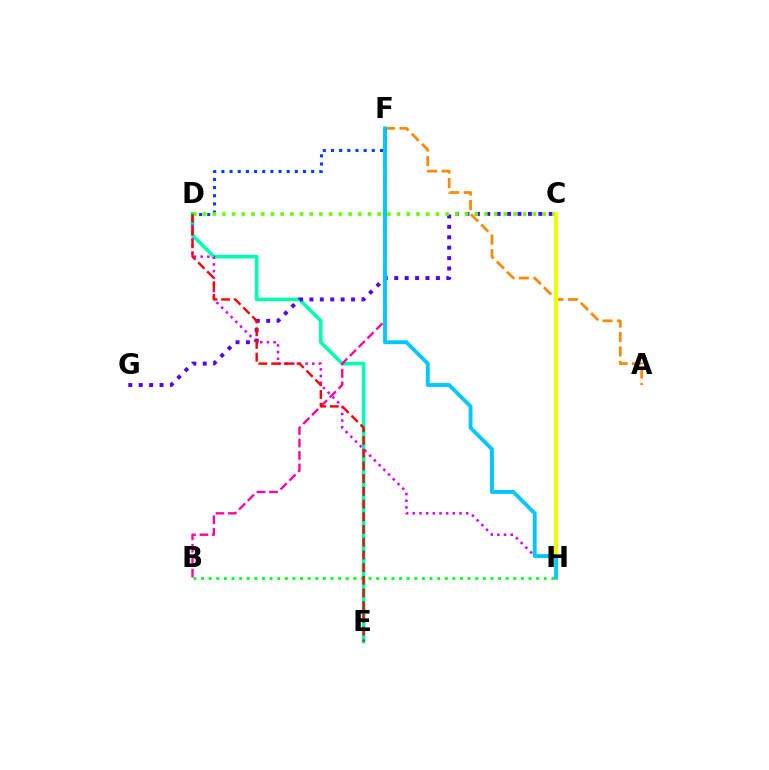{('A', 'F'): [{'color': '#ff8800', 'line_style': 'dashed', 'thickness': 1.97}], ('D', 'E'): [{'color': '#00ffaf', 'line_style': 'solid', 'thickness': 2.6}, {'color': '#ff0000', 'line_style': 'dashed', 'thickness': 1.73}], ('D', 'F'): [{'color': '#003fff', 'line_style': 'dotted', 'thickness': 2.22}], ('D', 'H'): [{'color': '#d600ff', 'line_style': 'dotted', 'thickness': 1.81}], ('B', 'H'): [{'color': '#00ff27', 'line_style': 'dotted', 'thickness': 2.07}], ('B', 'F'): [{'color': '#ff00a0', 'line_style': 'dashed', 'thickness': 1.69}], ('C', 'G'): [{'color': '#4f00ff', 'line_style': 'dotted', 'thickness': 2.83}], ('C', 'D'): [{'color': '#66ff00', 'line_style': 'dotted', 'thickness': 2.64}], ('C', 'H'): [{'color': '#eeff00', 'line_style': 'solid', 'thickness': 2.93}], ('F', 'H'): [{'color': '#00c7ff', 'line_style': 'solid', 'thickness': 2.8}]}